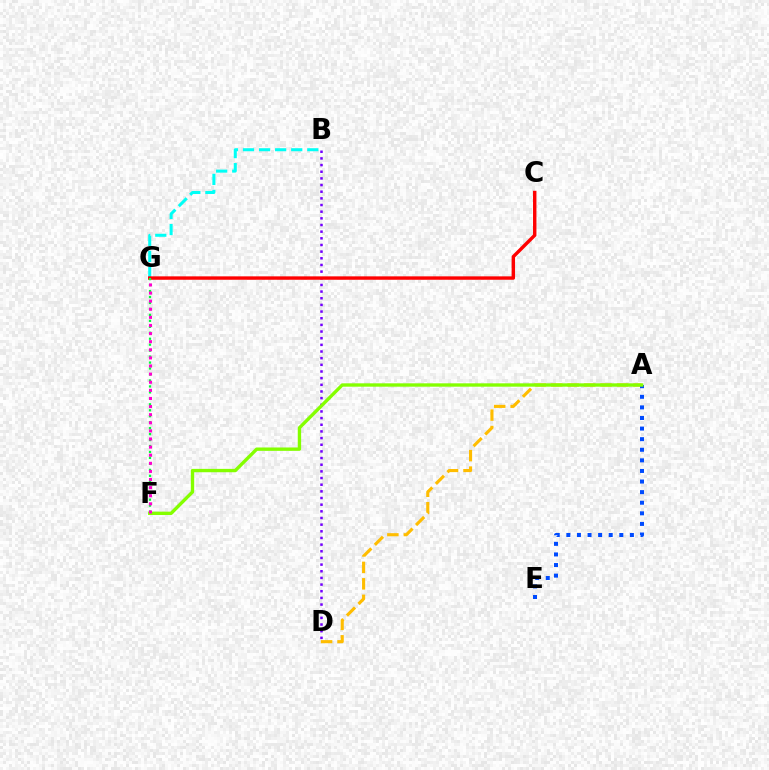{('B', 'G'): [{'color': '#00fff6', 'line_style': 'dashed', 'thickness': 2.18}], ('B', 'D'): [{'color': '#7200ff', 'line_style': 'dotted', 'thickness': 1.81}], ('A', 'D'): [{'color': '#ffbd00', 'line_style': 'dashed', 'thickness': 2.24}], ('C', 'G'): [{'color': '#ff0000', 'line_style': 'solid', 'thickness': 2.46}], ('A', 'E'): [{'color': '#004bff', 'line_style': 'dotted', 'thickness': 2.88}], ('F', 'G'): [{'color': '#00ff39', 'line_style': 'dotted', 'thickness': 1.62}, {'color': '#ff00cf', 'line_style': 'dotted', 'thickness': 2.2}], ('A', 'F'): [{'color': '#84ff00', 'line_style': 'solid', 'thickness': 2.42}]}